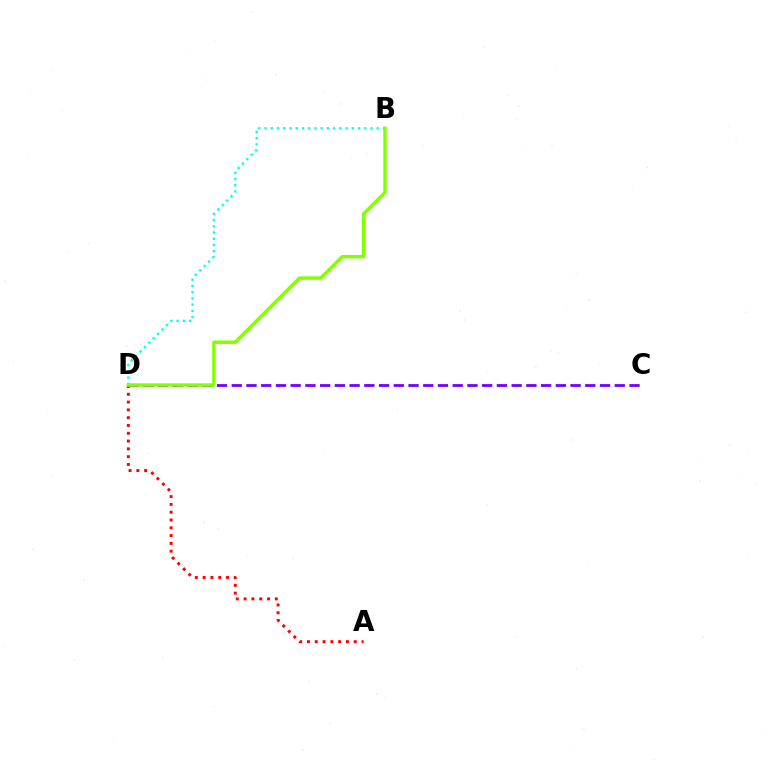{('B', 'D'): [{'color': '#00fff6', 'line_style': 'dotted', 'thickness': 1.69}, {'color': '#84ff00', 'line_style': 'solid', 'thickness': 2.48}], ('C', 'D'): [{'color': '#7200ff', 'line_style': 'dashed', 'thickness': 2.0}], ('A', 'D'): [{'color': '#ff0000', 'line_style': 'dotted', 'thickness': 2.12}]}